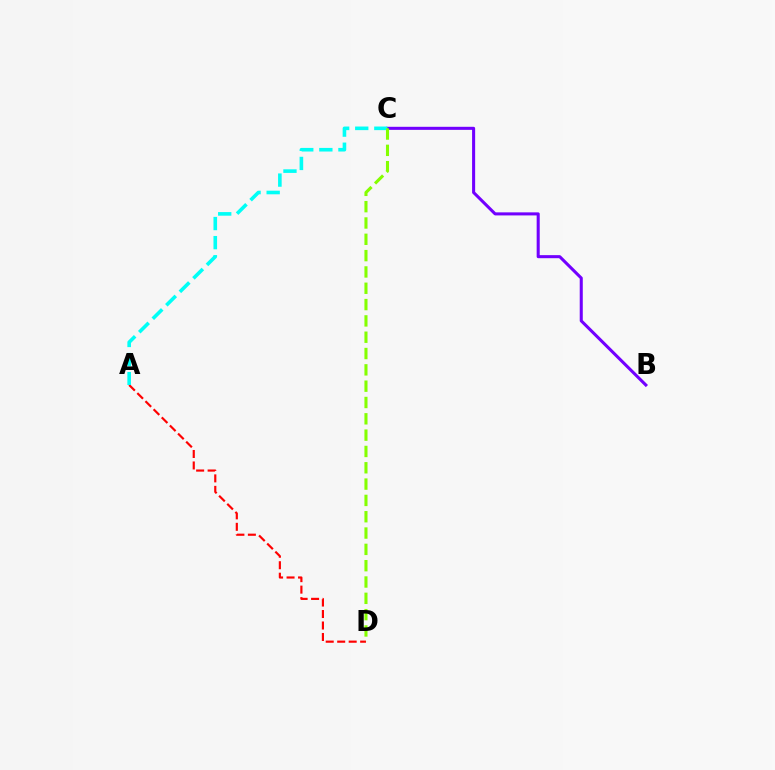{('A', 'D'): [{'color': '#ff0000', 'line_style': 'dashed', 'thickness': 1.56}], ('B', 'C'): [{'color': '#7200ff', 'line_style': 'solid', 'thickness': 2.2}], ('A', 'C'): [{'color': '#00fff6', 'line_style': 'dashed', 'thickness': 2.59}], ('C', 'D'): [{'color': '#84ff00', 'line_style': 'dashed', 'thickness': 2.22}]}